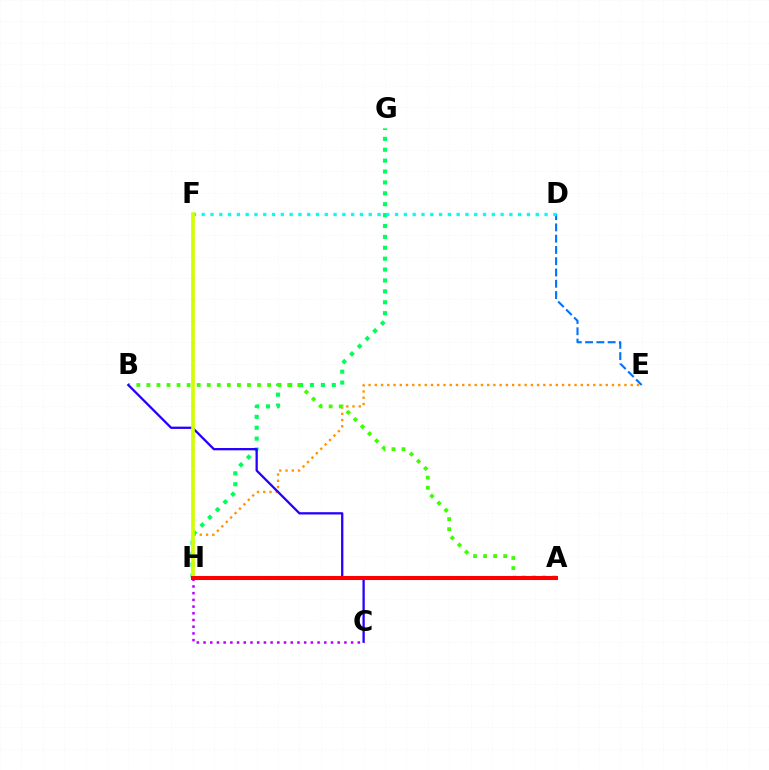{('F', 'H'): [{'color': '#ff00ac', 'line_style': 'dashed', 'thickness': 1.58}, {'color': '#d1ff00', 'line_style': 'solid', 'thickness': 2.61}], ('C', 'H'): [{'color': '#b900ff', 'line_style': 'dotted', 'thickness': 1.82}], ('E', 'H'): [{'color': '#ff9400', 'line_style': 'dotted', 'thickness': 1.7}], ('G', 'H'): [{'color': '#00ff5c', 'line_style': 'dotted', 'thickness': 2.96}], ('A', 'B'): [{'color': '#3dff00', 'line_style': 'dotted', 'thickness': 2.73}], ('B', 'C'): [{'color': '#2500ff', 'line_style': 'solid', 'thickness': 1.65}], ('D', 'E'): [{'color': '#0074ff', 'line_style': 'dashed', 'thickness': 1.53}], ('D', 'F'): [{'color': '#00fff6', 'line_style': 'dotted', 'thickness': 2.39}], ('A', 'H'): [{'color': '#ff0000', 'line_style': 'solid', 'thickness': 2.91}]}